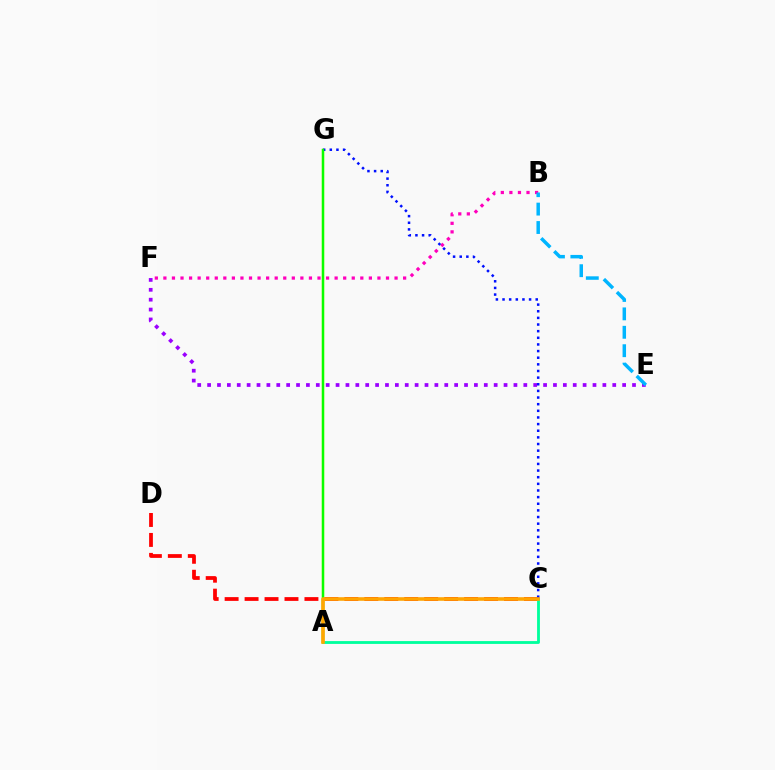{('B', 'F'): [{'color': '#ff00bd', 'line_style': 'dotted', 'thickness': 2.33}], ('C', 'D'): [{'color': '#ff0000', 'line_style': 'dashed', 'thickness': 2.71}], ('A', 'C'): [{'color': '#00ff9d', 'line_style': 'solid', 'thickness': 2.04}, {'color': '#ffa500', 'line_style': 'solid', 'thickness': 2.58}], ('E', 'F'): [{'color': '#9b00ff', 'line_style': 'dotted', 'thickness': 2.68}], ('B', 'E'): [{'color': '#00b5ff', 'line_style': 'dashed', 'thickness': 2.5}], ('A', 'G'): [{'color': '#b3ff00', 'line_style': 'solid', 'thickness': 1.72}, {'color': '#08ff00', 'line_style': 'solid', 'thickness': 1.68}], ('C', 'G'): [{'color': '#0010ff', 'line_style': 'dotted', 'thickness': 1.8}]}